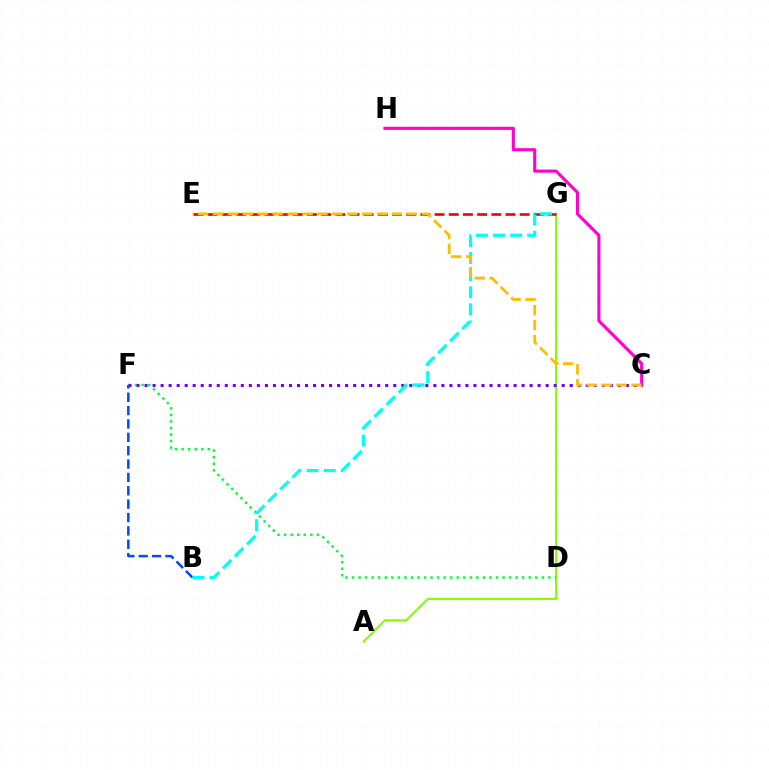{('A', 'G'): [{'color': '#84ff00', 'line_style': 'solid', 'thickness': 1.54}], ('D', 'F'): [{'color': '#00ff39', 'line_style': 'dotted', 'thickness': 1.78}], ('C', 'F'): [{'color': '#7200ff', 'line_style': 'dotted', 'thickness': 2.18}], ('B', 'F'): [{'color': '#004bff', 'line_style': 'dashed', 'thickness': 1.82}], ('E', 'G'): [{'color': '#ff0000', 'line_style': 'dashed', 'thickness': 1.93}], ('B', 'G'): [{'color': '#00fff6', 'line_style': 'dashed', 'thickness': 2.32}], ('C', 'H'): [{'color': '#ff00cf', 'line_style': 'solid', 'thickness': 2.23}], ('C', 'E'): [{'color': '#ffbd00', 'line_style': 'dashed', 'thickness': 2.03}]}